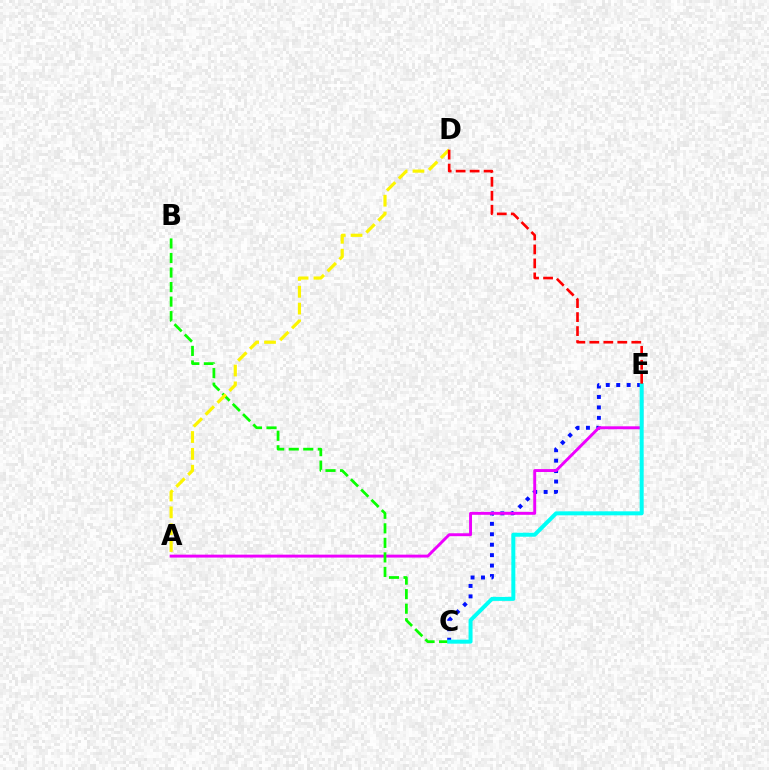{('C', 'E'): [{'color': '#0010ff', 'line_style': 'dotted', 'thickness': 2.84}, {'color': '#00fff6', 'line_style': 'solid', 'thickness': 2.87}], ('A', 'E'): [{'color': '#ee00ff', 'line_style': 'solid', 'thickness': 2.1}], ('B', 'C'): [{'color': '#08ff00', 'line_style': 'dashed', 'thickness': 1.97}], ('A', 'D'): [{'color': '#fcf500', 'line_style': 'dashed', 'thickness': 2.29}], ('D', 'E'): [{'color': '#ff0000', 'line_style': 'dashed', 'thickness': 1.9}]}